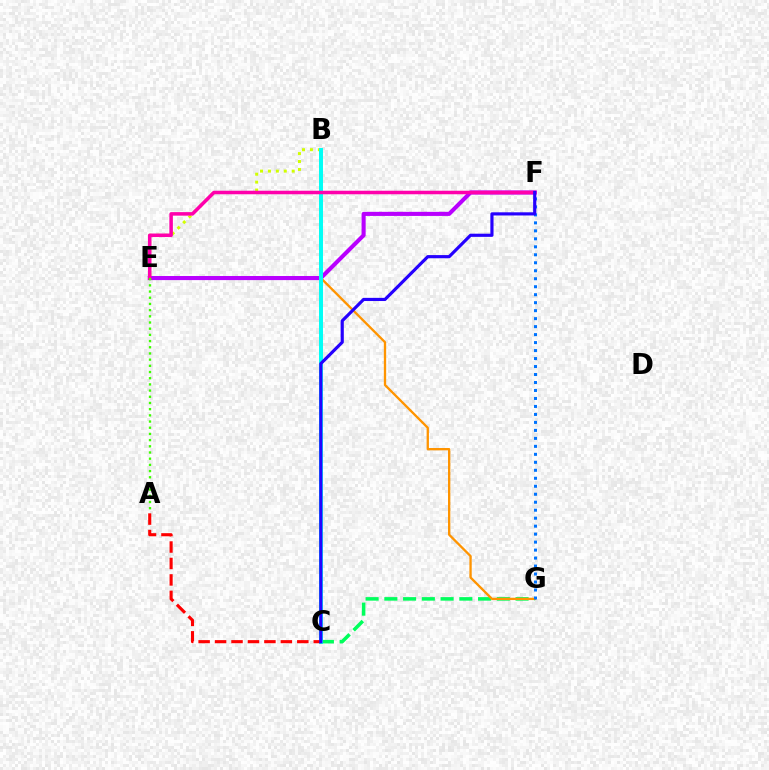{('C', 'G'): [{'color': '#00ff5c', 'line_style': 'dashed', 'thickness': 2.55}], ('E', 'F'): [{'color': '#b900ff', 'line_style': 'solid', 'thickness': 2.94}, {'color': '#ff00ac', 'line_style': 'solid', 'thickness': 2.54}], ('B', 'G'): [{'color': '#ff9400', 'line_style': 'solid', 'thickness': 1.67}], ('F', 'G'): [{'color': '#0074ff', 'line_style': 'dotted', 'thickness': 2.17}], ('B', 'E'): [{'color': '#d1ff00', 'line_style': 'dotted', 'thickness': 2.15}], ('B', 'C'): [{'color': '#00fff6', 'line_style': 'solid', 'thickness': 2.85}], ('A', 'C'): [{'color': '#ff0000', 'line_style': 'dashed', 'thickness': 2.23}], ('C', 'F'): [{'color': '#2500ff', 'line_style': 'solid', 'thickness': 2.28}], ('A', 'E'): [{'color': '#3dff00', 'line_style': 'dotted', 'thickness': 1.68}]}